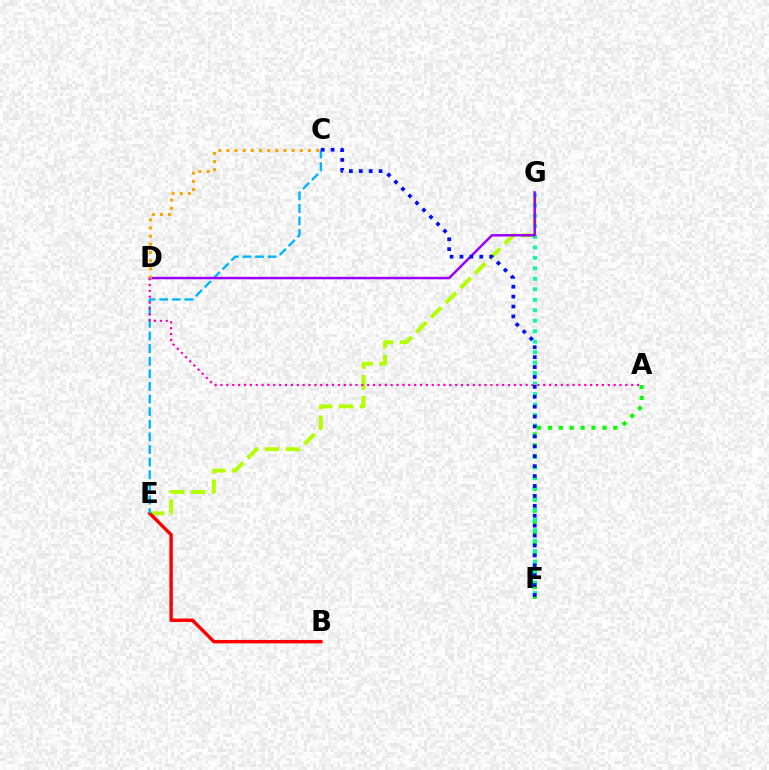{('A', 'F'): [{'color': '#08ff00', 'line_style': 'dotted', 'thickness': 2.96}], ('E', 'G'): [{'color': '#b3ff00', 'line_style': 'dashed', 'thickness': 2.83}], ('B', 'E'): [{'color': '#ff0000', 'line_style': 'solid', 'thickness': 2.47}], ('F', 'G'): [{'color': '#00ff9d', 'line_style': 'dotted', 'thickness': 2.85}], ('C', 'E'): [{'color': '#00b5ff', 'line_style': 'dashed', 'thickness': 1.71}], ('A', 'D'): [{'color': '#ff00bd', 'line_style': 'dotted', 'thickness': 1.59}], ('D', 'G'): [{'color': '#9b00ff', 'line_style': 'solid', 'thickness': 1.77}], ('C', 'F'): [{'color': '#0010ff', 'line_style': 'dotted', 'thickness': 2.69}], ('C', 'D'): [{'color': '#ffa500', 'line_style': 'dotted', 'thickness': 2.22}]}